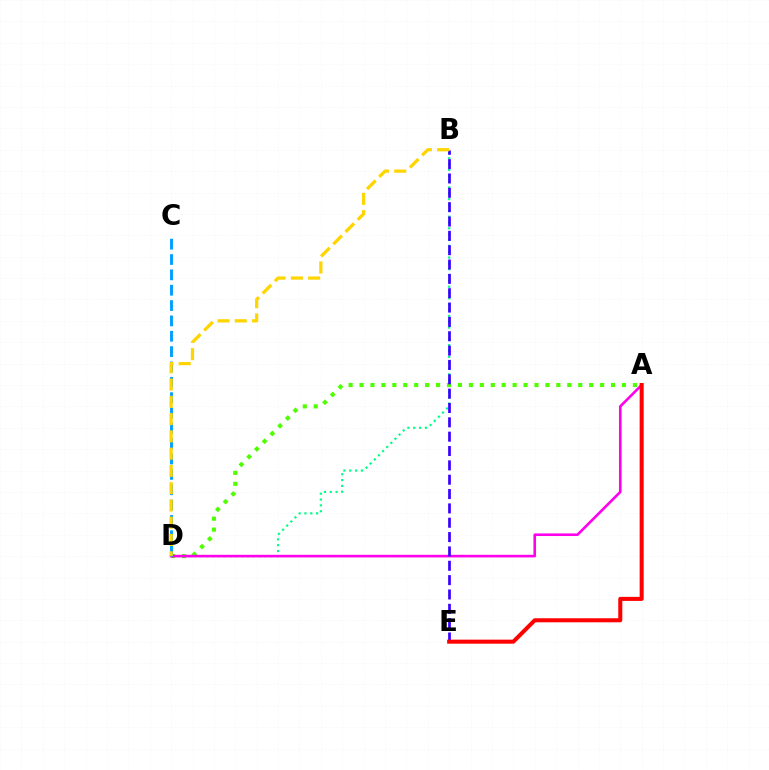{('B', 'D'): [{'color': '#00ff86', 'line_style': 'dotted', 'thickness': 1.59}, {'color': '#ffd500', 'line_style': 'dashed', 'thickness': 2.35}], ('A', 'D'): [{'color': '#4fff00', 'line_style': 'dotted', 'thickness': 2.97}, {'color': '#ff00ed', 'line_style': 'solid', 'thickness': 1.88}], ('B', 'E'): [{'color': '#3700ff', 'line_style': 'dashed', 'thickness': 1.95}], ('C', 'D'): [{'color': '#009eff', 'line_style': 'dashed', 'thickness': 2.09}], ('A', 'E'): [{'color': '#ff0000', 'line_style': 'solid', 'thickness': 2.91}]}